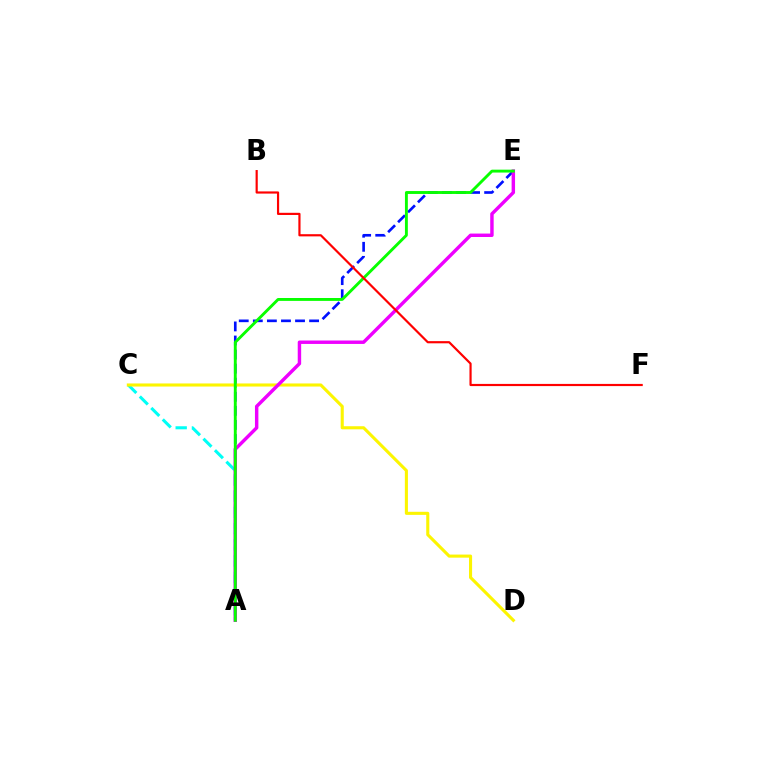{('A', 'E'): [{'color': '#0010ff', 'line_style': 'dashed', 'thickness': 1.91}, {'color': '#ee00ff', 'line_style': 'solid', 'thickness': 2.47}, {'color': '#08ff00', 'line_style': 'solid', 'thickness': 2.08}], ('A', 'C'): [{'color': '#00fff6', 'line_style': 'dashed', 'thickness': 2.2}], ('C', 'D'): [{'color': '#fcf500', 'line_style': 'solid', 'thickness': 2.22}], ('B', 'F'): [{'color': '#ff0000', 'line_style': 'solid', 'thickness': 1.57}]}